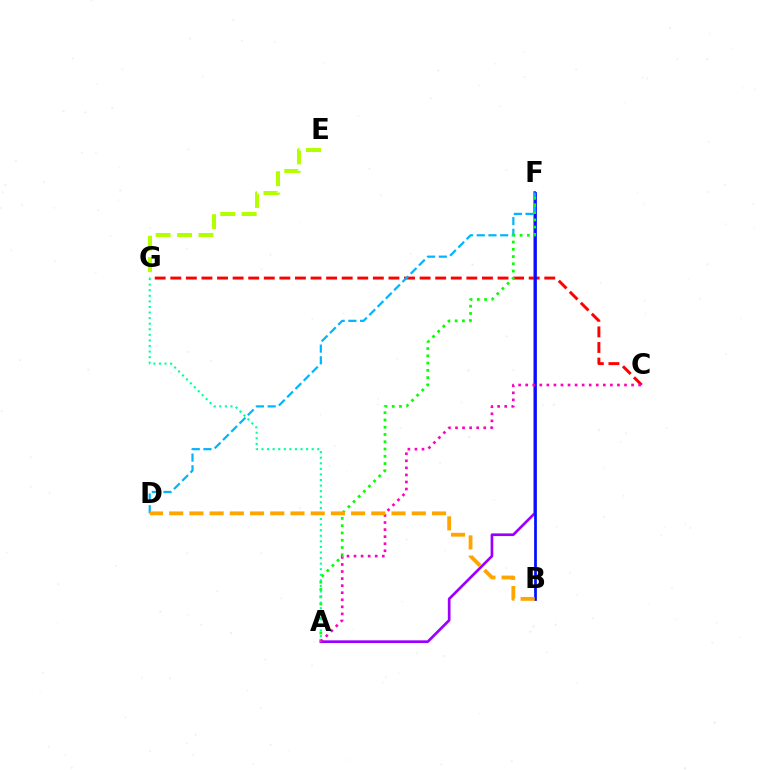{('A', 'F'): [{'color': '#9b00ff', 'line_style': 'solid', 'thickness': 1.93}, {'color': '#08ff00', 'line_style': 'dotted', 'thickness': 1.97}], ('C', 'G'): [{'color': '#ff0000', 'line_style': 'dashed', 'thickness': 2.12}], ('B', 'F'): [{'color': '#0010ff', 'line_style': 'solid', 'thickness': 1.96}], ('D', 'F'): [{'color': '#00b5ff', 'line_style': 'dashed', 'thickness': 1.59}], ('E', 'G'): [{'color': '#b3ff00', 'line_style': 'dashed', 'thickness': 2.91}], ('A', 'G'): [{'color': '#00ff9d', 'line_style': 'dotted', 'thickness': 1.51}], ('A', 'C'): [{'color': '#ff00bd', 'line_style': 'dotted', 'thickness': 1.92}], ('B', 'D'): [{'color': '#ffa500', 'line_style': 'dashed', 'thickness': 2.75}]}